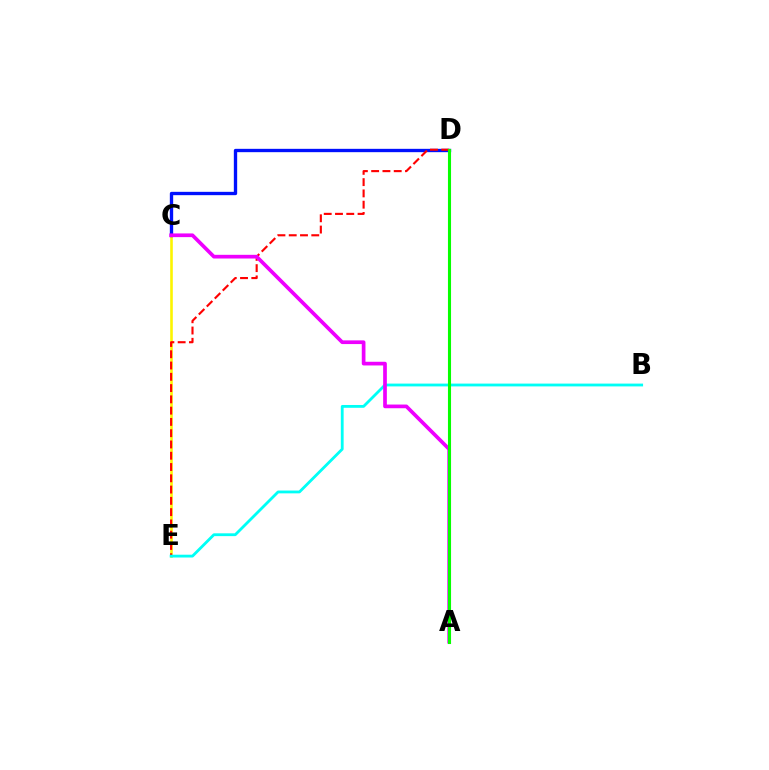{('C', 'E'): [{'color': '#fcf500', 'line_style': 'solid', 'thickness': 1.87}], ('C', 'D'): [{'color': '#0010ff', 'line_style': 'solid', 'thickness': 2.4}], ('D', 'E'): [{'color': '#ff0000', 'line_style': 'dashed', 'thickness': 1.53}], ('B', 'E'): [{'color': '#00fff6', 'line_style': 'solid', 'thickness': 2.02}], ('A', 'C'): [{'color': '#ee00ff', 'line_style': 'solid', 'thickness': 2.66}], ('A', 'D'): [{'color': '#08ff00', 'line_style': 'solid', 'thickness': 2.22}]}